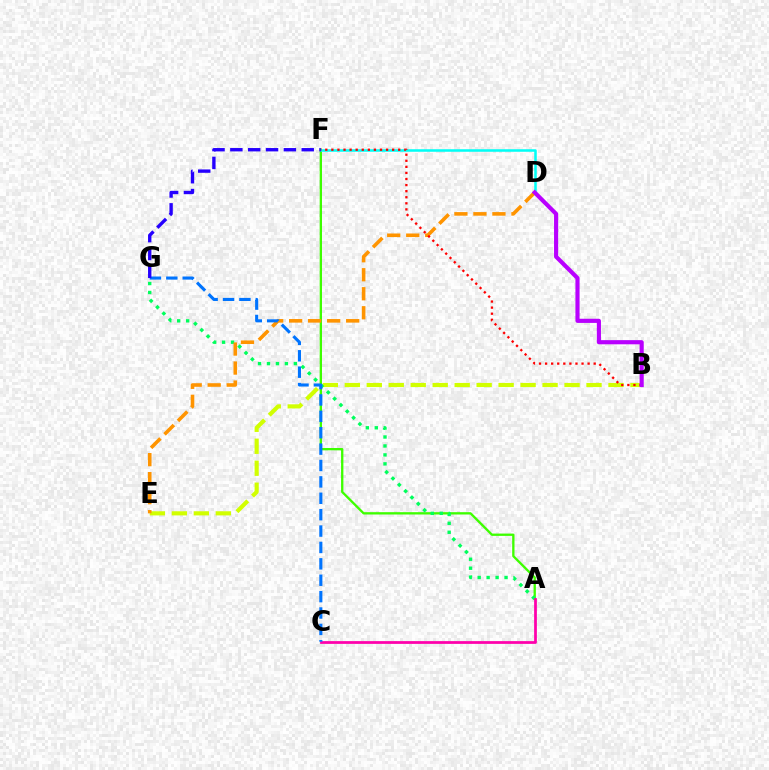{('A', 'F'): [{'color': '#3dff00', 'line_style': 'solid', 'thickness': 1.67}], ('B', 'E'): [{'color': '#d1ff00', 'line_style': 'dashed', 'thickness': 2.99}], ('D', 'F'): [{'color': '#00fff6', 'line_style': 'solid', 'thickness': 1.82}], ('A', 'G'): [{'color': '#00ff5c', 'line_style': 'dotted', 'thickness': 2.43}], ('D', 'E'): [{'color': '#ff9400', 'line_style': 'dashed', 'thickness': 2.58}], ('B', 'F'): [{'color': '#ff0000', 'line_style': 'dotted', 'thickness': 1.65}], ('A', 'C'): [{'color': '#ff00ac', 'line_style': 'solid', 'thickness': 1.98}], ('C', 'G'): [{'color': '#0074ff', 'line_style': 'dashed', 'thickness': 2.23}], ('F', 'G'): [{'color': '#2500ff', 'line_style': 'dashed', 'thickness': 2.42}], ('B', 'D'): [{'color': '#b900ff', 'line_style': 'solid', 'thickness': 2.99}]}